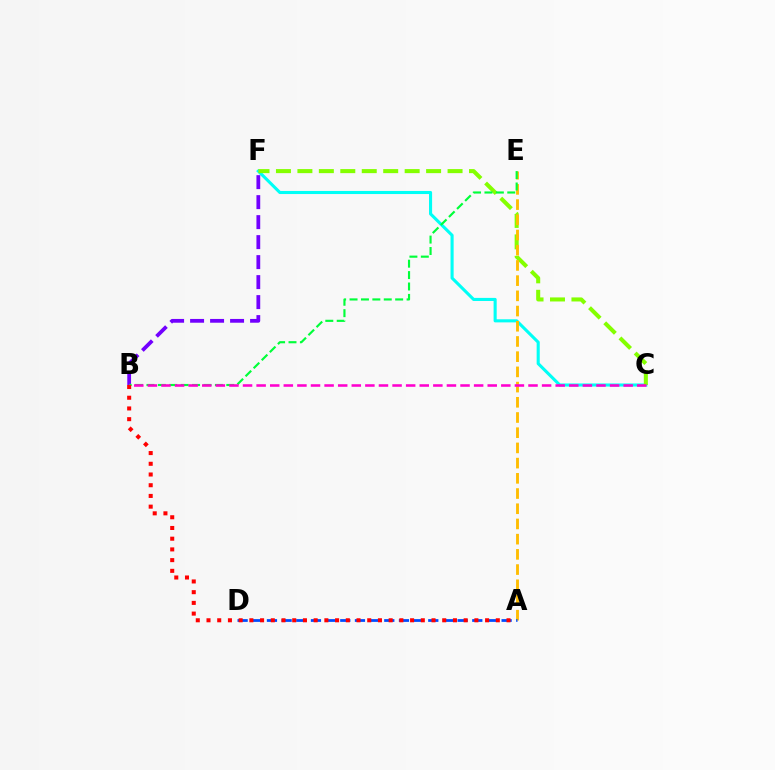{('C', 'F'): [{'color': '#00fff6', 'line_style': 'solid', 'thickness': 2.22}, {'color': '#84ff00', 'line_style': 'dashed', 'thickness': 2.91}], ('B', 'F'): [{'color': '#7200ff', 'line_style': 'dashed', 'thickness': 2.72}], ('A', 'E'): [{'color': '#ffbd00', 'line_style': 'dashed', 'thickness': 2.07}], ('A', 'D'): [{'color': '#004bff', 'line_style': 'dashed', 'thickness': 1.99}], ('B', 'E'): [{'color': '#00ff39', 'line_style': 'dashed', 'thickness': 1.55}], ('B', 'C'): [{'color': '#ff00cf', 'line_style': 'dashed', 'thickness': 1.85}], ('A', 'B'): [{'color': '#ff0000', 'line_style': 'dotted', 'thickness': 2.91}]}